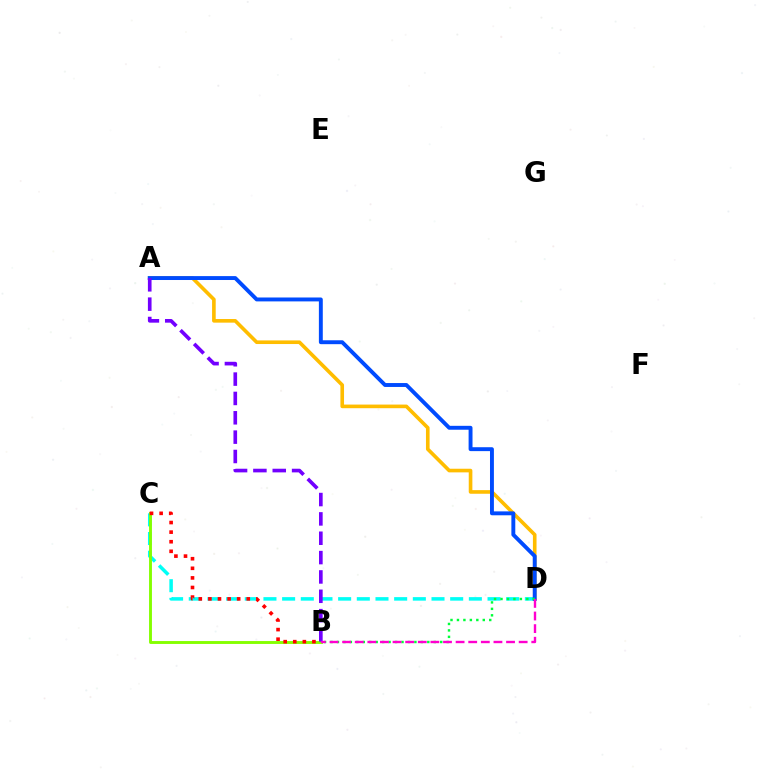{('A', 'D'): [{'color': '#ffbd00', 'line_style': 'solid', 'thickness': 2.61}, {'color': '#004bff', 'line_style': 'solid', 'thickness': 2.81}], ('C', 'D'): [{'color': '#00fff6', 'line_style': 'dashed', 'thickness': 2.54}], ('B', 'C'): [{'color': '#84ff00', 'line_style': 'solid', 'thickness': 2.08}, {'color': '#ff0000', 'line_style': 'dotted', 'thickness': 2.61}], ('A', 'B'): [{'color': '#7200ff', 'line_style': 'dashed', 'thickness': 2.63}], ('B', 'D'): [{'color': '#00ff39', 'line_style': 'dotted', 'thickness': 1.75}, {'color': '#ff00cf', 'line_style': 'dashed', 'thickness': 1.71}]}